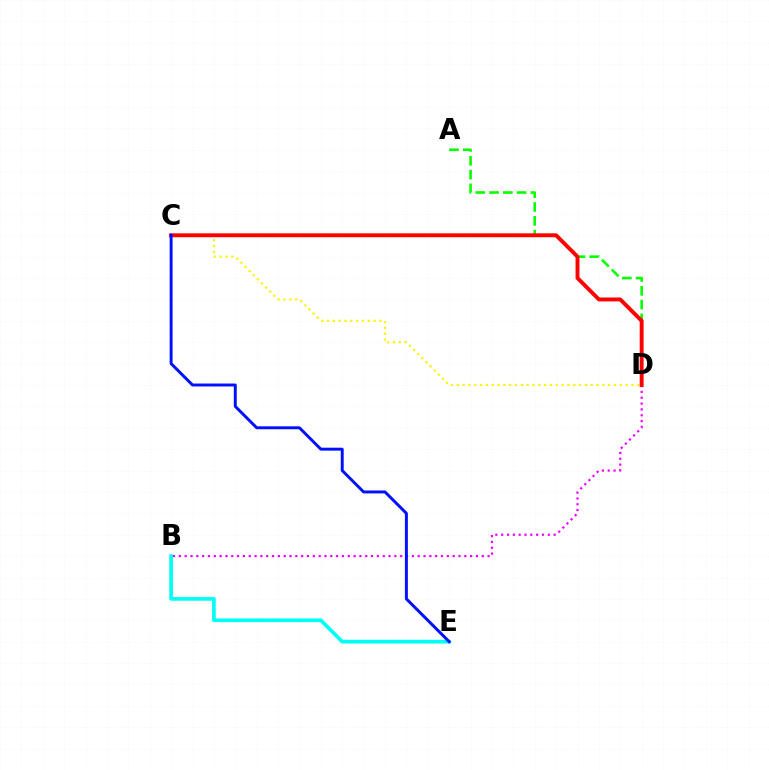{('A', 'D'): [{'color': '#08ff00', 'line_style': 'dashed', 'thickness': 1.88}], ('C', 'D'): [{'color': '#fcf500', 'line_style': 'dotted', 'thickness': 1.58}, {'color': '#ff0000', 'line_style': 'solid', 'thickness': 2.81}], ('B', 'D'): [{'color': '#ee00ff', 'line_style': 'dotted', 'thickness': 1.58}], ('B', 'E'): [{'color': '#00fff6', 'line_style': 'solid', 'thickness': 2.66}], ('C', 'E'): [{'color': '#0010ff', 'line_style': 'solid', 'thickness': 2.12}]}